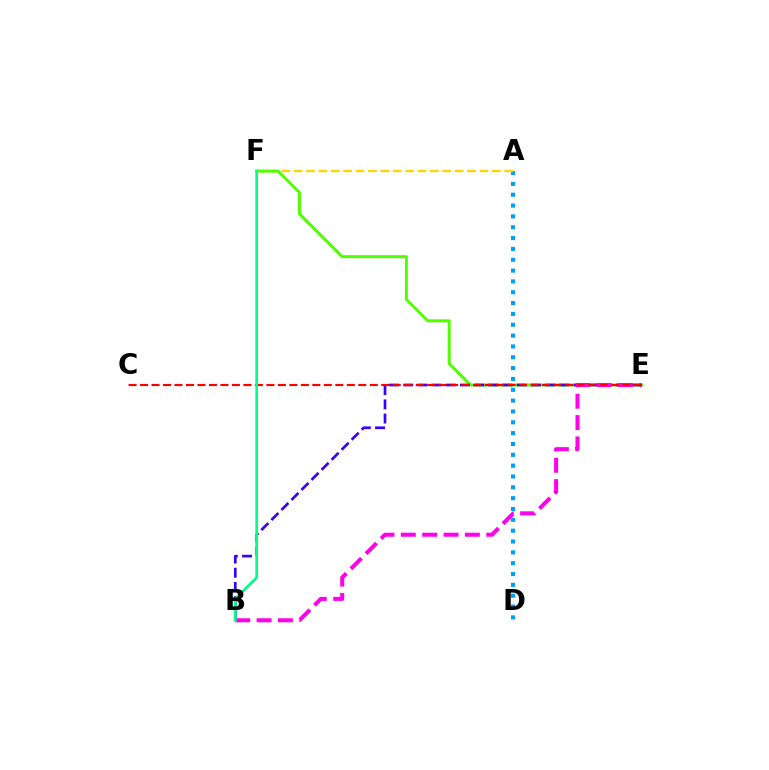{('A', 'D'): [{'color': '#009eff', 'line_style': 'dotted', 'thickness': 2.94}], ('A', 'F'): [{'color': '#ffd500', 'line_style': 'dashed', 'thickness': 1.68}], ('E', 'F'): [{'color': '#4fff00', 'line_style': 'solid', 'thickness': 2.12}], ('B', 'E'): [{'color': '#3700ff', 'line_style': 'dashed', 'thickness': 1.93}, {'color': '#ff00ed', 'line_style': 'dashed', 'thickness': 2.9}], ('C', 'E'): [{'color': '#ff0000', 'line_style': 'dashed', 'thickness': 1.56}], ('B', 'F'): [{'color': '#00ff86', 'line_style': 'solid', 'thickness': 1.92}]}